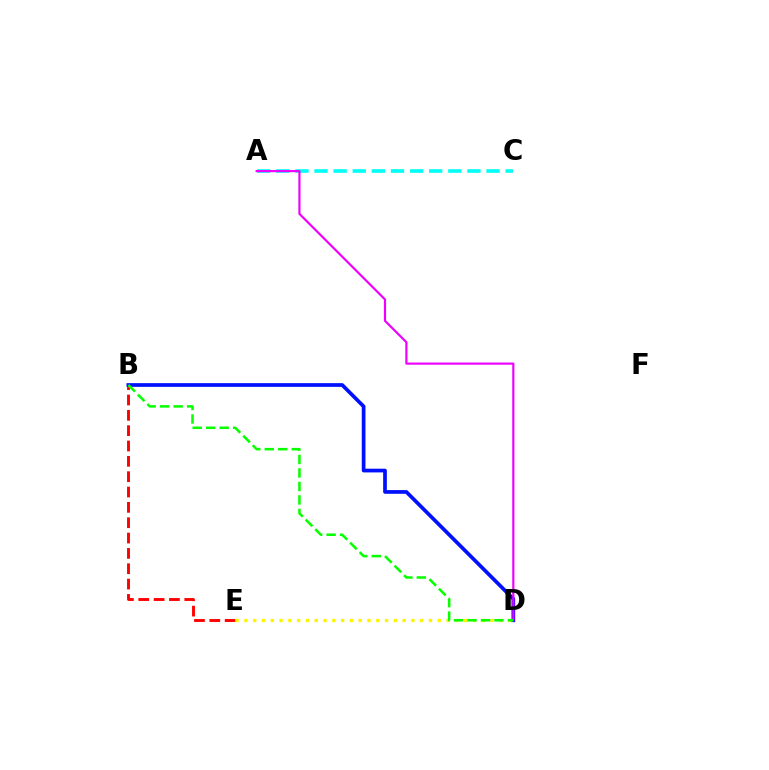{('B', 'E'): [{'color': '#ff0000', 'line_style': 'dashed', 'thickness': 2.08}], ('A', 'C'): [{'color': '#00fff6', 'line_style': 'dashed', 'thickness': 2.6}], ('D', 'E'): [{'color': '#fcf500', 'line_style': 'dotted', 'thickness': 2.39}], ('B', 'D'): [{'color': '#0010ff', 'line_style': 'solid', 'thickness': 2.67}, {'color': '#08ff00', 'line_style': 'dashed', 'thickness': 1.83}], ('A', 'D'): [{'color': '#ee00ff', 'line_style': 'solid', 'thickness': 1.56}]}